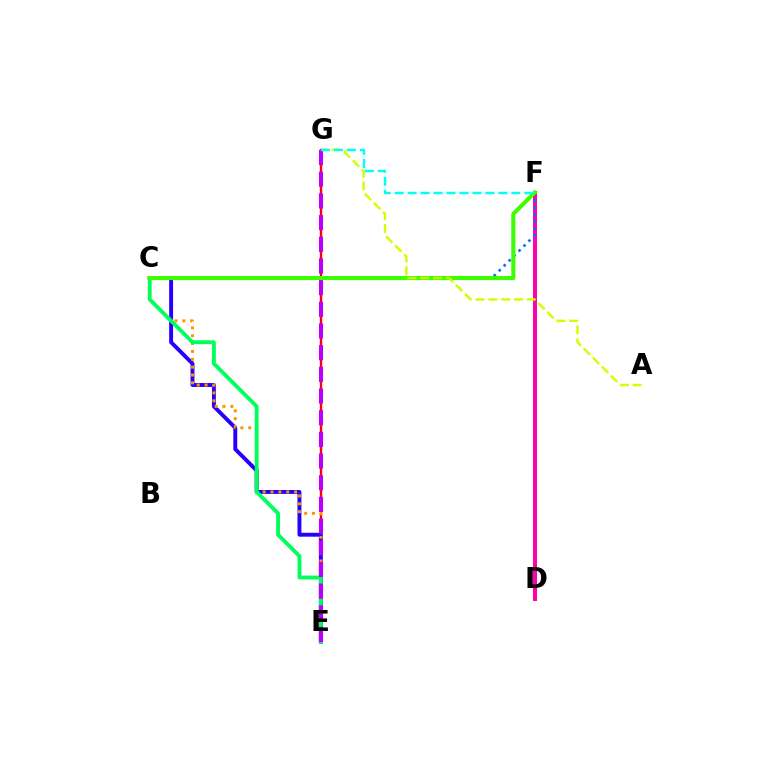{('E', 'G'): [{'color': '#ff0000', 'line_style': 'solid', 'thickness': 1.72}, {'color': '#b900ff', 'line_style': 'dashed', 'thickness': 2.95}], ('C', 'E'): [{'color': '#2500ff', 'line_style': 'solid', 'thickness': 2.81}, {'color': '#ff9400', 'line_style': 'dotted', 'thickness': 2.13}, {'color': '#00ff5c', 'line_style': 'solid', 'thickness': 2.77}], ('D', 'F'): [{'color': '#ff00ac', 'line_style': 'solid', 'thickness': 2.88}], ('C', 'F'): [{'color': '#0074ff', 'line_style': 'dotted', 'thickness': 1.9}, {'color': '#3dff00', 'line_style': 'solid', 'thickness': 2.95}], ('A', 'G'): [{'color': '#d1ff00', 'line_style': 'dashed', 'thickness': 1.74}], ('F', 'G'): [{'color': '#00fff6', 'line_style': 'dashed', 'thickness': 1.76}]}